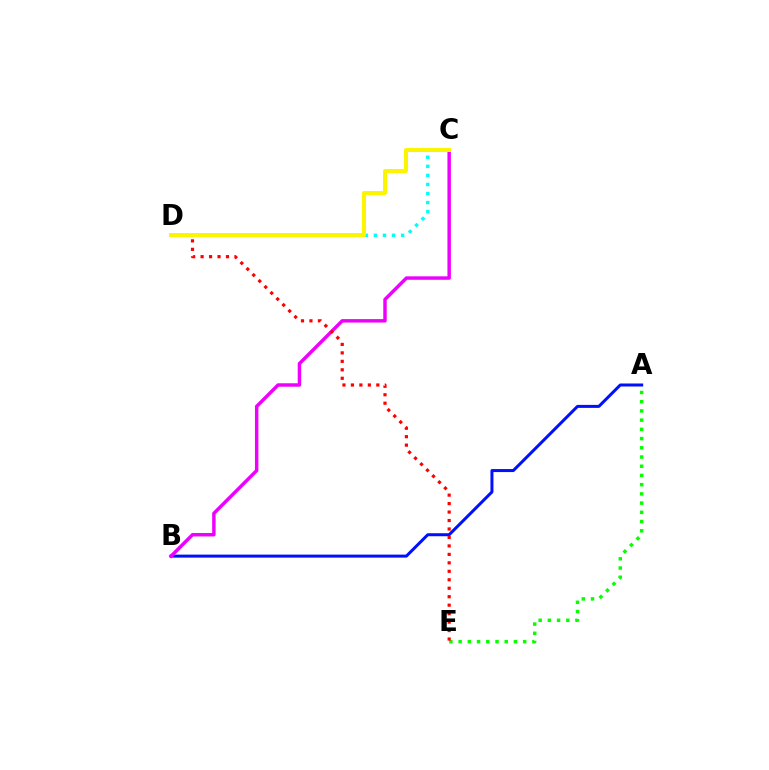{('A', 'B'): [{'color': '#0010ff', 'line_style': 'solid', 'thickness': 2.17}], ('C', 'D'): [{'color': '#00fff6', 'line_style': 'dotted', 'thickness': 2.46}, {'color': '#fcf500', 'line_style': 'solid', 'thickness': 2.87}], ('B', 'C'): [{'color': '#ee00ff', 'line_style': 'solid', 'thickness': 2.49}], ('A', 'E'): [{'color': '#08ff00', 'line_style': 'dotted', 'thickness': 2.51}], ('D', 'E'): [{'color': '#ff0000', 'line_style': 'dotted', 'thickness': 2.3}]}